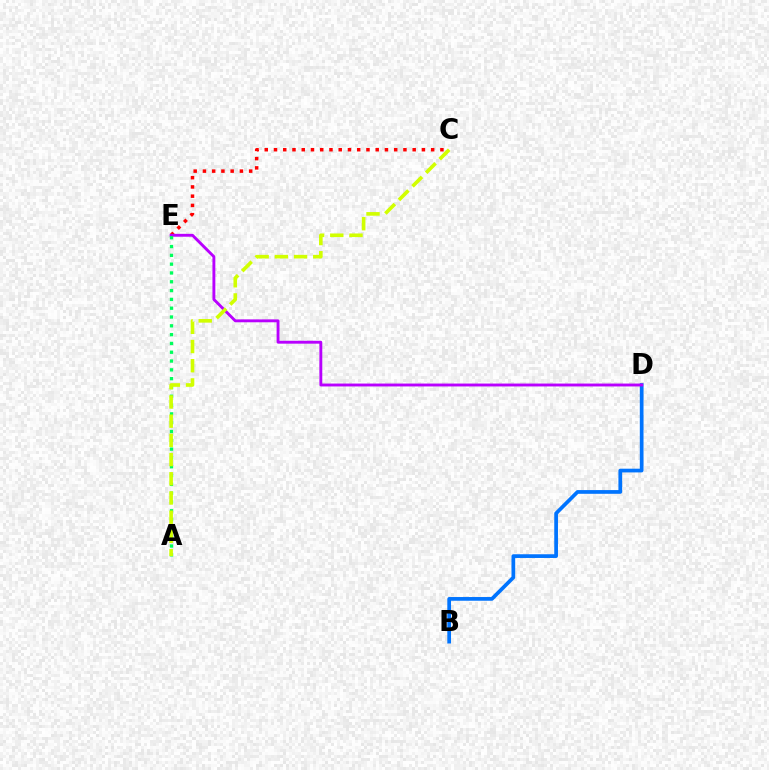{('C', 'E'): [{'color': '#ff0000', 'line_style': 'dotted', 'thickness': 2.51}], ('B', 'D'): [{'color': '#0074ff', 'line_style': 'solid', 'thickness': 2.68}], ('D', 'E'): [{'color': '#b900ff', 'line_style': 'solid', 'thickness': 2.08}], ('A', 'E'): [{'color': '#00ff5c', 'line_style': 'dotted', 'thickness': 2.39}], ('A', 'C'): [{'color': '#d1ff00', 'line_style': 'dashed', 'thickness': 2.61}]}